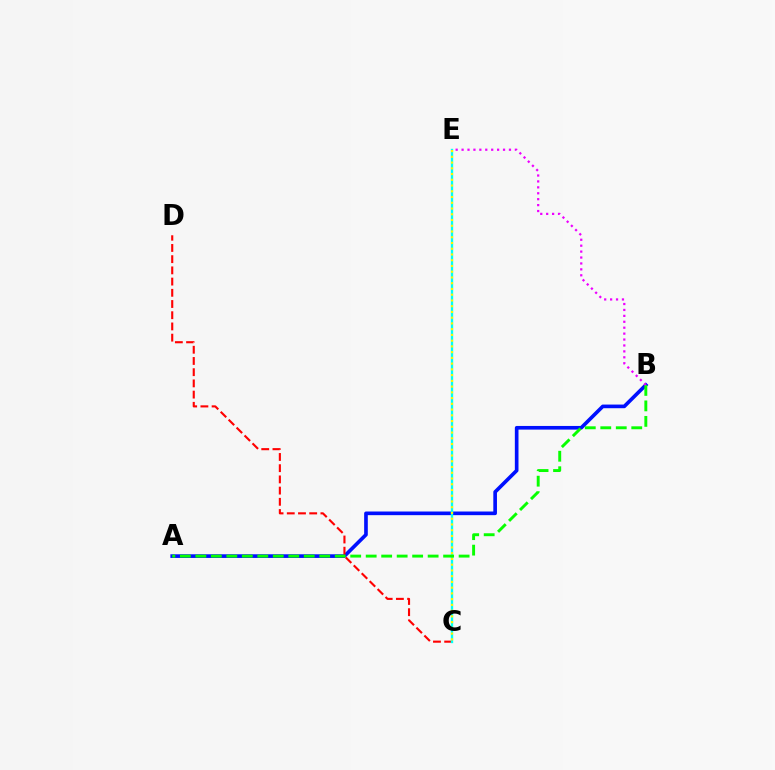{('A', 'B'): [{'color': '#0010ff', 'line_style': 'solid', 'thickness': 2.63}, {'color': '#08ff00', 'line_style': 'dashed', 'thickness': 2.1}], ('C', 'D'): [{'color': '#ff0000', 'line_style': 'dashed', 'thickness': 1.52}], ('C', 'E'): [{'color': '#00fff6', 'line_style': 'solid', 'thickness': 1.69}, {'color': '#fcf500', 'line_style': 'dotted', 'thickness': 1.56}], ('B', 'E'): [{'color': '#ee00ff', 'line_style': 'dotted', 'thickness': 1.61}]}